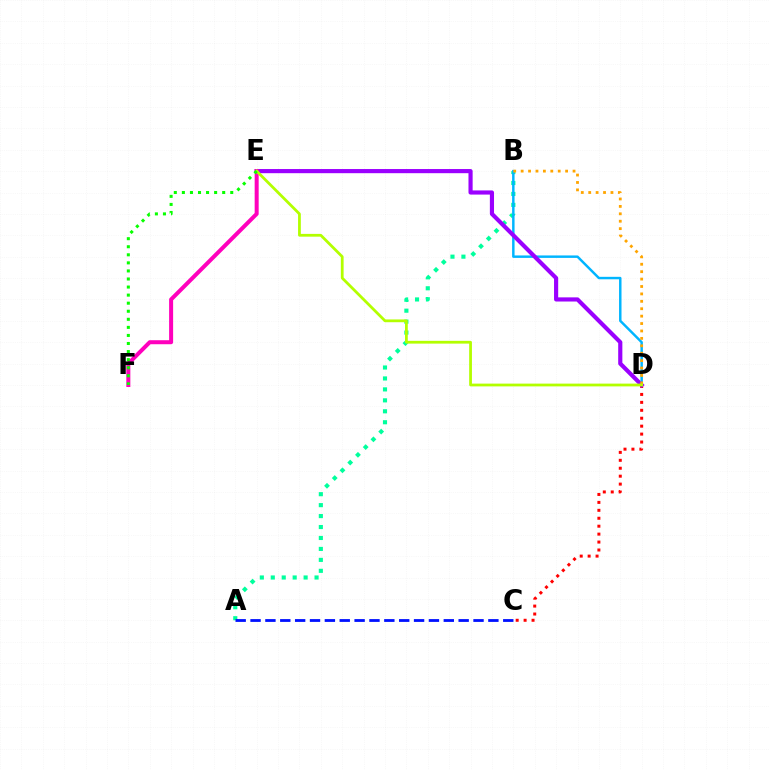{('A', 'B'): [{'color': '#00ff9d', 'line_style': 'dotted', 'thickness': 2.97}], ('B', 'D'): [{'color': '#00b5ff', 'line_style': 'solid', 'thickness': 1.77}, {'color': '#ffa500', 'line_style': 'dotted', 'thickness': 2.01}], ('C', 'D'): [{'color': '#ff0000', 'line_style': 'dotted', 'thickness': 2.16}], ('D', 'E'): [{'color': '#9b00ff', 'line_style': 'solid', 'thickness': 2.99}, {'color': '#b3ff00', 'line_style': 'solid', 'thickness': 2.0}], ('A', 'C'): [{'color': '#0010ff', 'line_style': 'dashed', 'thickness': 2.02}], ('E', 'F'): [{'color': '#ff00bd', 'line_style': 'solid', 'thickness': 2.89}, {'color': '#08ff00', 'line_style': 'dotted', 'thickness': 2.19}]}